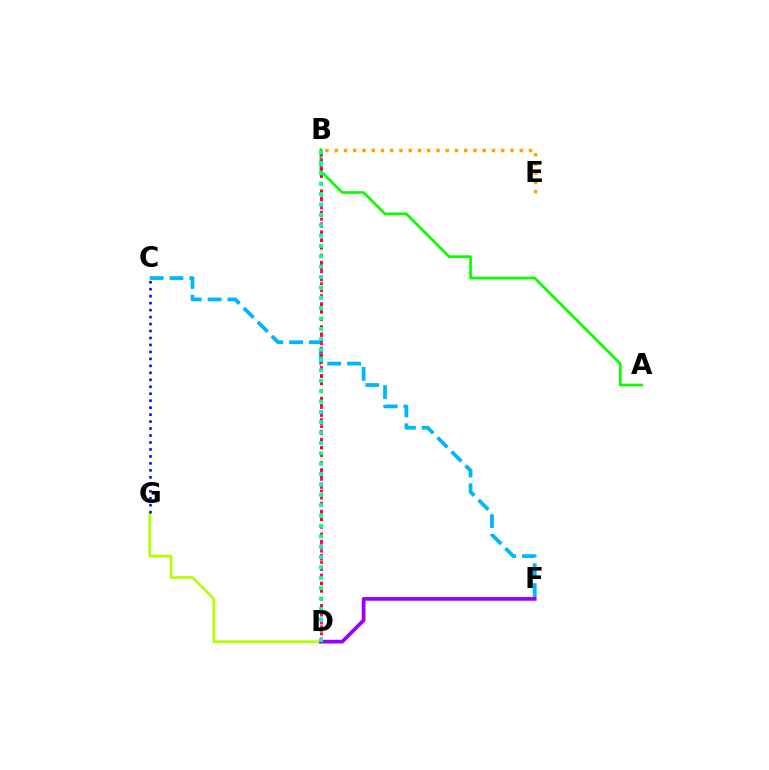{('D', 'G'): [{'color': '#b3ff00', 'line_style': 'solid', 'thickness': 1.91}], ('C', 'G'): [{'color': '#0010ff', 'line_style': 'dotted', 'thickness': 1.89}], ('C', 'F'): [{'color': '#00b5ff', 'line_style': 'dashed', 'thickness': 2.69}], ('A', 'B'): [{'color': '#08ff00', 'line_style': 'solid', 'thickness': 1.97}], ('B', 'D'): [{'color': '#ff00bd', 'line_style': 'dotted', 'thickness': 2.17}, {'color': '#ff0000', 'line_style': 'dotted', 'thickness': 1.94}, {'color': '#00ff9d', 'line_style': 'dotted', 'thickness': 2.82}], ('D', 'F'): [{'color': '#9b00ff', 'line_style': 'solid', 'thickness': 2.68}], ('B', 'E'): [{'color': '#ffa500', 'line_style': 'dotted', 'thickness': 2.51}]}